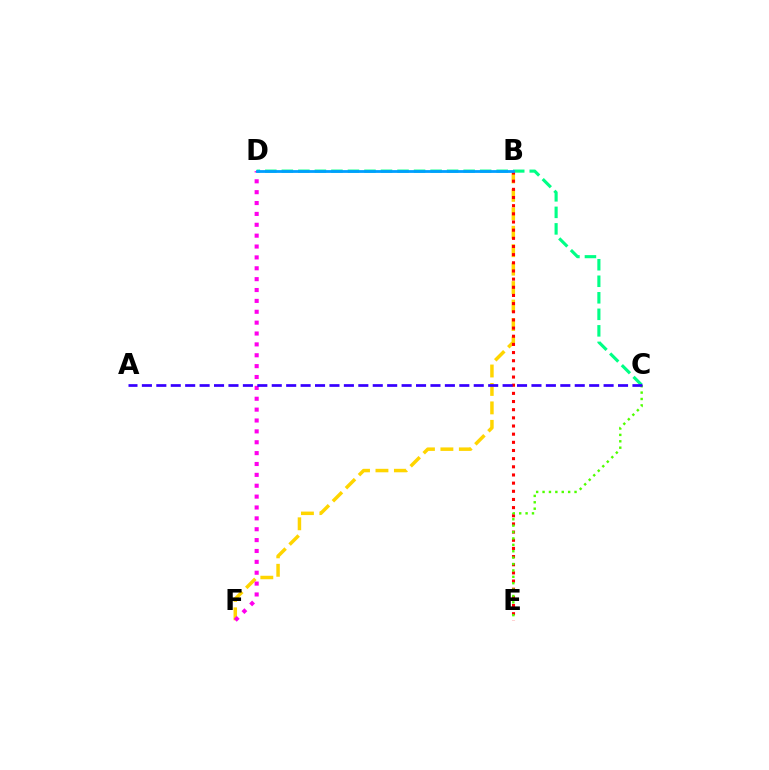{('C', 'D'): [{'color': '#00ff86', 'line_style': 'dashed', 'thickness': 2.25}], ('B', 'F'): [{'color': '#ffd500', 'line_style': 'dashed', 'thickness': 2.51}], ('B', 'E'): [{'color': '#ff0000', 'line_style': 'dotted', 'thickness': 2.22}], ('C', 'E'): [{'color': '#4fff00', 'line_style': 'dotted', 'thickness': 1.74}], ('D', 'F'): [{'color': '#ff00ed', 'line_style': 'dotted', 'thickness': 2.95}], ('B', 'D'): [{'color': '#009eff', 'line_style': 'solid', 'thickness': 2.01}], ('A', 'C'): [{'color': '#3700ff', 'line_style': 'dashed', 'thickness': 1.96}]}